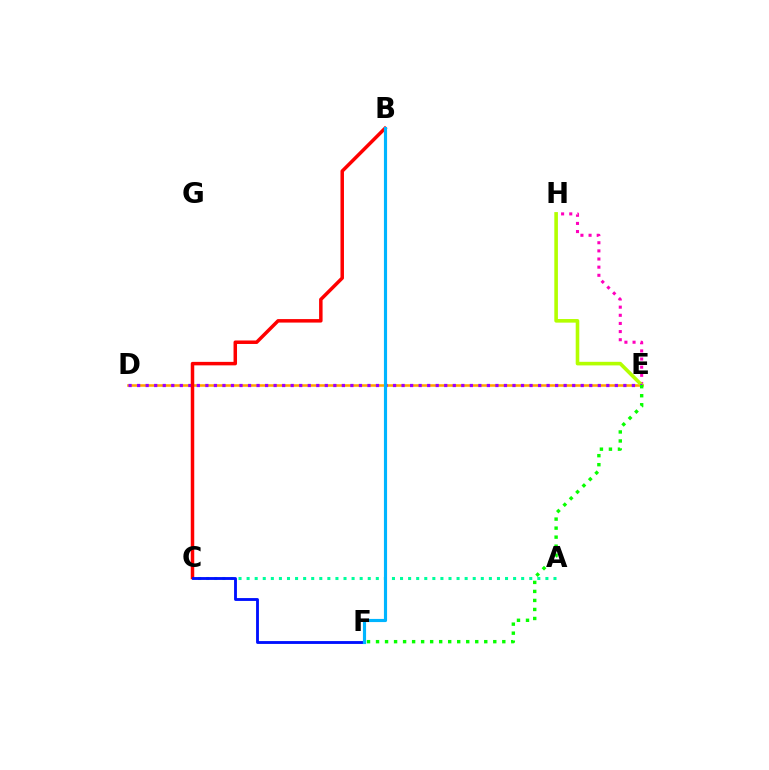{('D', 'E'): [{'color': '#ffa500', 'line_style': 'solid', 'thickness': 1.84}, {'color': '#9b00ff', 'line_style': 'dotted', 'thickness': 2.32}], ('E', 'H'): [{'color': '#ff00bd', 'line_style': 'dotted', 'thickness': 2.21}, {'color': '#b3ff00', 'line_style': 'solid', 'thickness': 2.59}], ('E', 'F'): [{'color': '#08ff00', 'line_style': 'dotted', 'thickness': 2.45}], ('A', 'C'): [{'color': '#00ff9d', 'line_style': 'dotted', 'thickness': 2.19}], ('B', 'C'): [{'color': '#ff0000', 'line_style': 'solid', 'thickness': 2.51}], ('C', 'F'): [{'color': '#0010ff', 'line_style': 'solid', 'thickness': 2.05}], ('B', 'F'): [{'color': '#00b5ff', 'line_style': 'solid', 'thickness': 2.27}]}